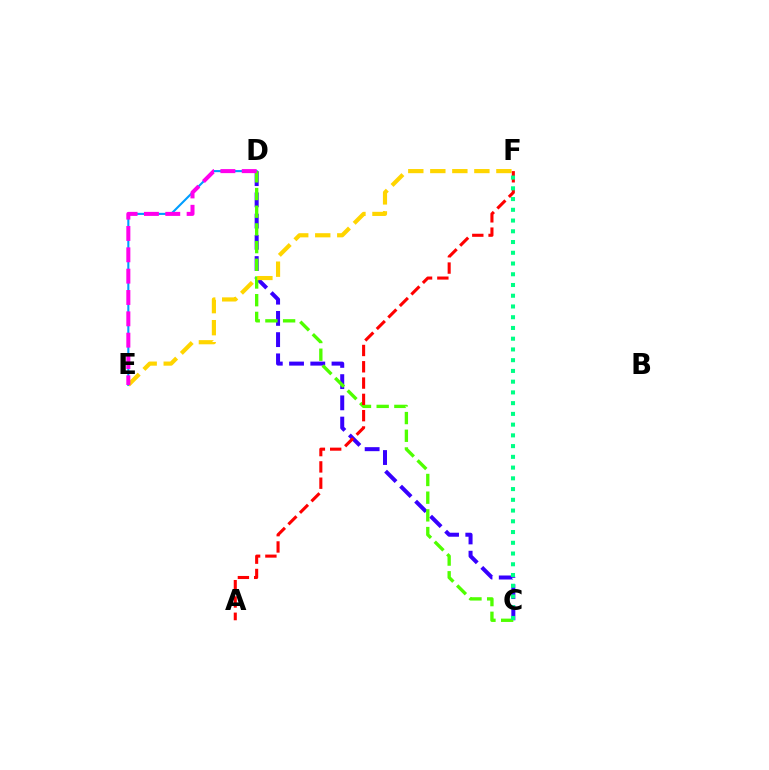{('D', 'E'): [{'color': '#009eff', 'line_style': 'solid', 'thickness': 1.51}, {'color': '#ff00ed', 'line_style': 'dashed', 'thickness': 2.9}], ('C', 'D'): [{'color': '#3700ff', 'line_style': 'dashed', 'thickness': 2.88}, {'color': '#4fff00', 'line_style': 'dashed', 'thickness': 2.4}], ('E', 'F'): [{'color': '#ffd500', 'line_style': 'dashed', 'thickness': 2.99}], ('A', 'F'): [{'color': '#ff0000', 'line_style': 'dashed', 'thickness': 2.21}], ('C', 'F'): [{'color': '#00ff86', 'line_style': 'dotted', 'thickness': 2.92}]}